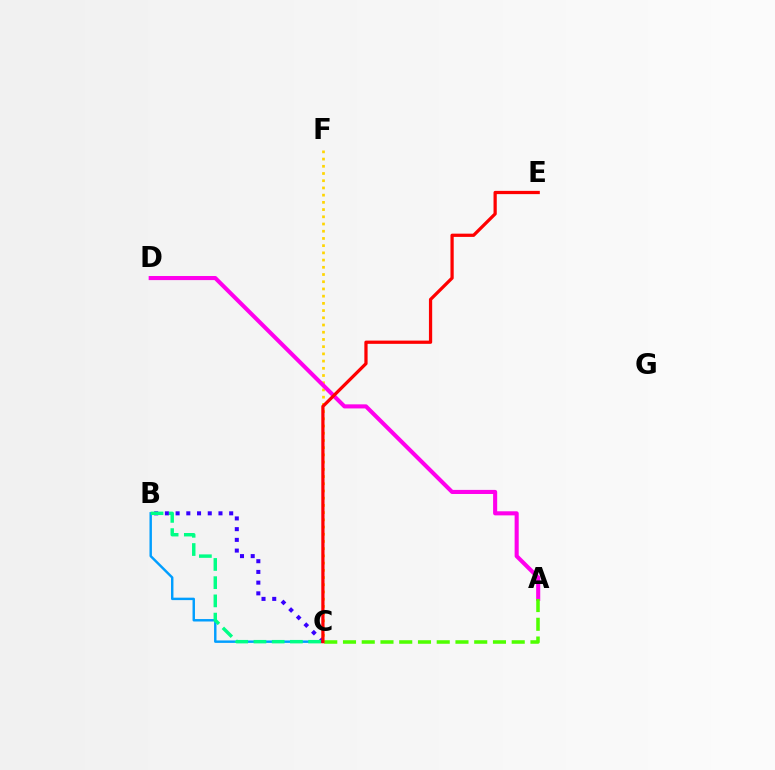{('C', 'F'): [{'color': '#ffd500', 'line_style': 'dotted', 'thickness': 1.96}], ('A', 'D'): [{'color': '#ff00ed', 'line_style': 'solid', 'thickness': 2.94}], ('B', 'C'): [{'color': '#009eff', 'line_style': 'solid', 'thickness': 1.76}, {'color': '#3700ff', 'line_style': 'dotted', 'thickness': 2.91}, {'color': '#00ff86', 'line_style': 'dashed', 'thickness': 2.48}], ('A', 'C'): [{'color': '#4fff00', 'line_style': 'dashed', 'thickness': 2.55}], ('C', 'E'): [{'color': '#ff0000', 'line_style': 'solid', 'thickness': 2.33}]}